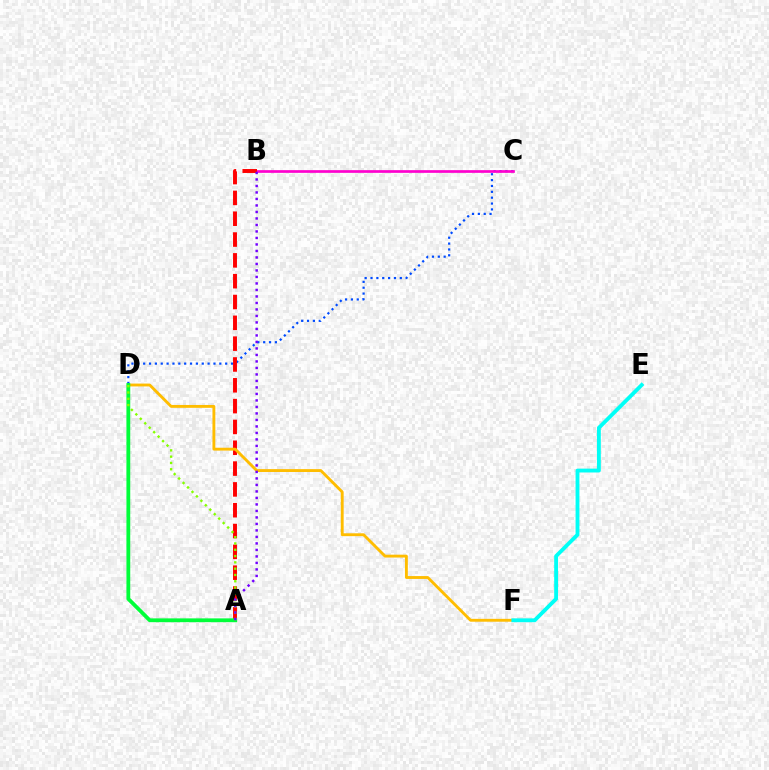{('C', 'D'): [{'color': '#004bff', 'line_style': 'dotted', 'thickness': 1.59}], ('B', 'C'): [{'color': '#ff00cf', 'line_style': 'solid', 'thickness': 1.94}], ('A', 'B'): [{'color': '#ff0000', 'line_style': 'dashed', 'thickness': 2.83}, {'color': '#7200ff', 'line_style': 'dotted', 'thickness': 1.77}], ('D', 'F'): [{'color': '#ffbd00', 'line_style': 'solid', 'thickness': 2.06}], ('A', 'D'): [{'color': '#00ff39', 'line_style': 'solid', 'thickness': 2.74}, {'color': '#84ff00', 'line_style': 'dotted', 'thickness': 1.71}], ('E', 'F'): [{'color': '#00fff6', 'line_style': 'solid', 'thickness': 2.77}]}